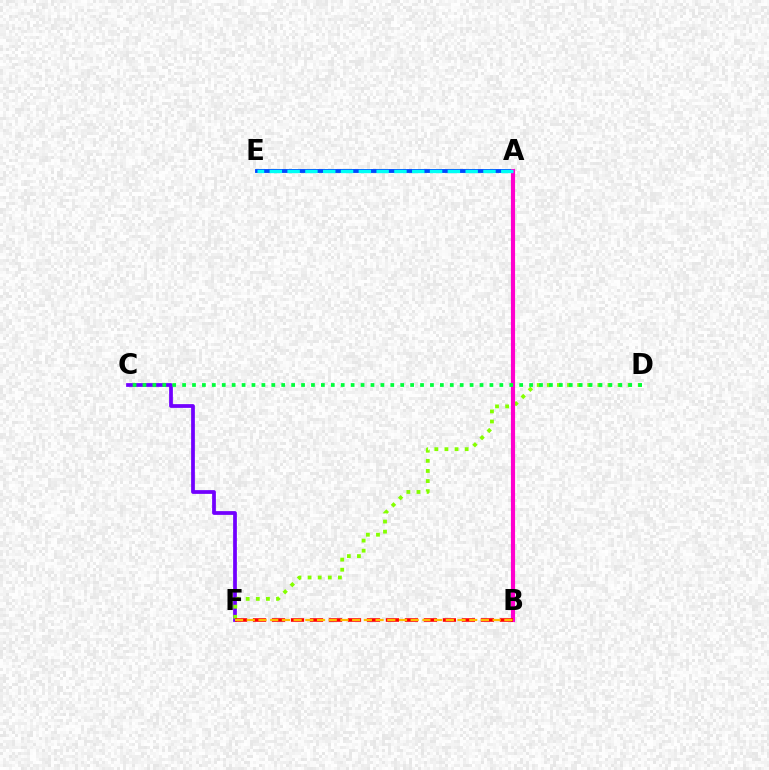{('A', 'E'): [{'color': '#004bff', 'line_style': 'solid', 'thickness': 2.79}, {'color': '#00fff6', 'line_style': 'dashed', 'thickness': 2.42}], ('C', 'F'): [{'color': '#7200ff', 'line_style': 'solid', 'thickness': 2.7}], ('D', 'F'): [{'color': '#84ff00', 'line_style': 'dotted', 'thickness': 2.75}], ('A', 'B'): [{'color': '#ff00cf', 'line_style': 'solid', 'thickness': 2.98}], ('C', 'D'): [{'color': '#00ff39', 'line_style': 'dotted', 'thickness': 2.69}], ('B', 'F'): [{'color': '#ff0000', 'line_style': 'dashed', 'thickness': 2.58}, {'color': '#ffbd00', 'line_style': 'dashed', 'thickness': 1.59}]}